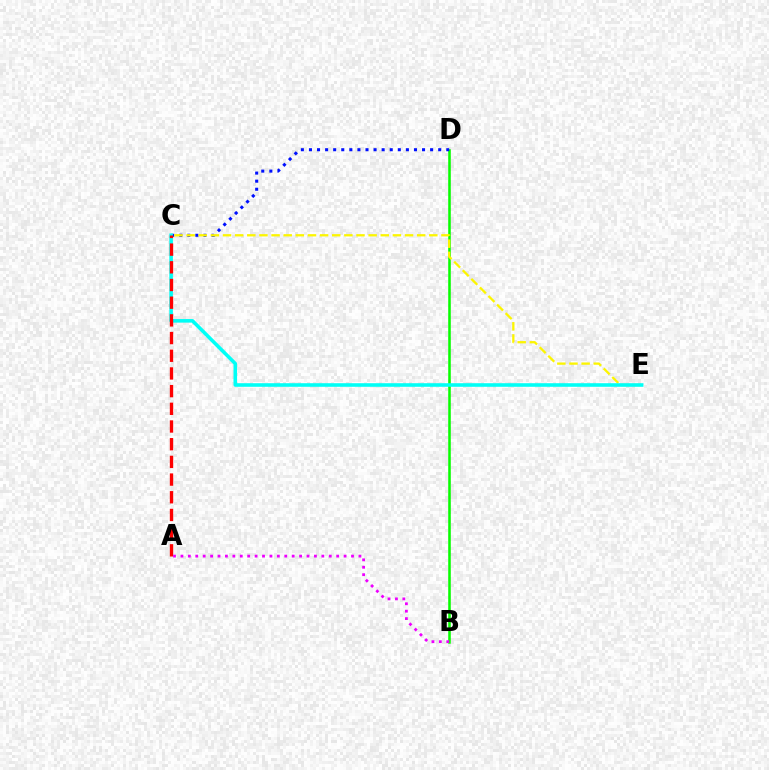{('B', 'D'): [{'color': '#08ff00', 'line_style': 'solid', 'thickness': 1.85}], ('C', 'D'): [{'color': '#0010ff', 'line_style': 'dotted', 'thickness': 2.19}], ('C', 'E'): [{'color': '#fcf500', 'line_style': 'dashed', 'thickness': 1.65}, {'color': '#00fff6', 'line_style': 'solid', 'thickness': 2.57}], ('A', 'C'): [{'color': '#ff0000', 'line_style': 'dashed', 'thickness': 2.4}], ('A', 'B'): [{'color': '#ee00ff', 'line_style': 'dotted', 'thickness': 2.02}]}